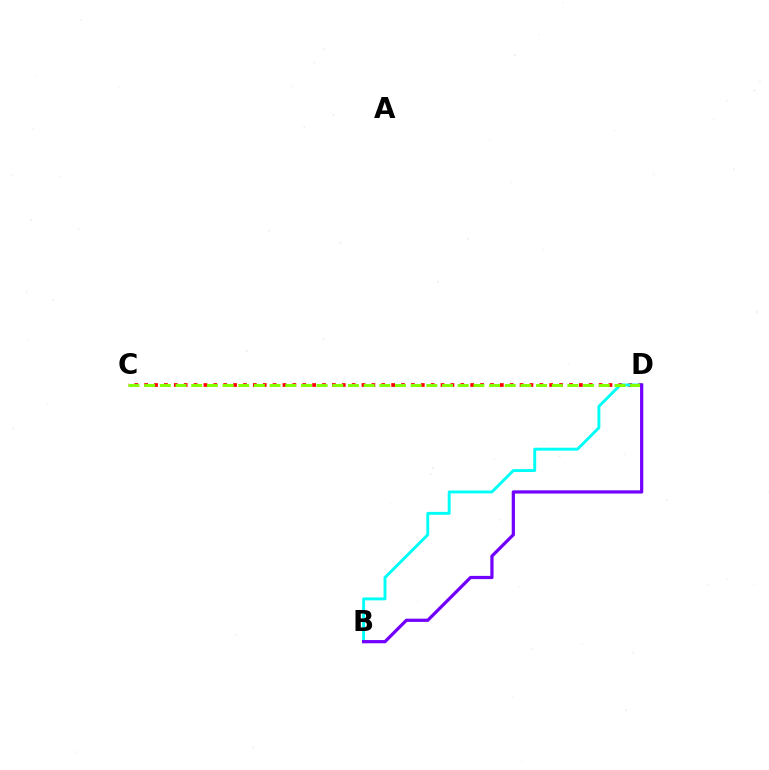{('C', 'D'): [{'color': '#ff0000', 'line_style': 'dotted', 'thickness': 2.68}, {'color': '#84ff00', 'line_style': 'dashed', 'thickness': 2.13}], ('B', 'D'): [{'color': '#00fff6', 'line_style': 'solid', 'thickness': 2.09}, {'color': '#7200ff', 'line_style': 'solid', 'thickness': 2.32}]}